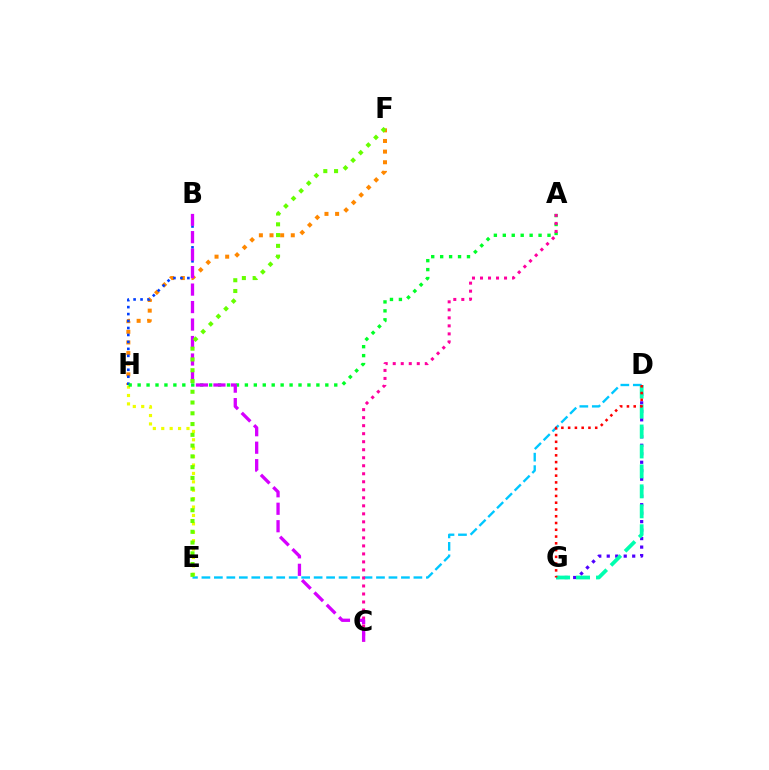{('F', 'H'): [{'color': '#ff8800', 'line_style': 'dotted', 'thickness': 2.89}], ('D', 'G'): [{'color': '#4f00ff', 'line_style': 'dotted', 'thickness': 2.31}, {'color': '#00ffaf', 'line_style': 'dashed', 'thickness': 2.71}, {'color': '#ff0000', 'line_style': 'dotted', 'thickness': 1.84}], ('B', 'H'): [{'color': '#003fff', 'line_style': 'dotted', 'thickness': 1.89}], ('E', 'H'): [{'color': '#eeff00', 'line_style': 'dotted', 'thickness': 2.28}], ('A', 'H'): [{'color': '#00ff27', 'line_style': 'dotted', 'thickness': 2.43}], ('D', 'E'): [{'color': '#00c7ff', 'line_style': 'dashed', 'thickness': 1.69}], ('A', 'C'): [{'color': '#ff00a0', 'line_style': 'dotted', 'thickness': 2.18}], ('B', 'C'): [{'color': '#d600ff', 'line_style': 'dashed', 'thickness': 2.37}], ('E', 'F'): [{'color': '#66ff00', 'line_style': 'dotted', 'thickness': 2.93}]}